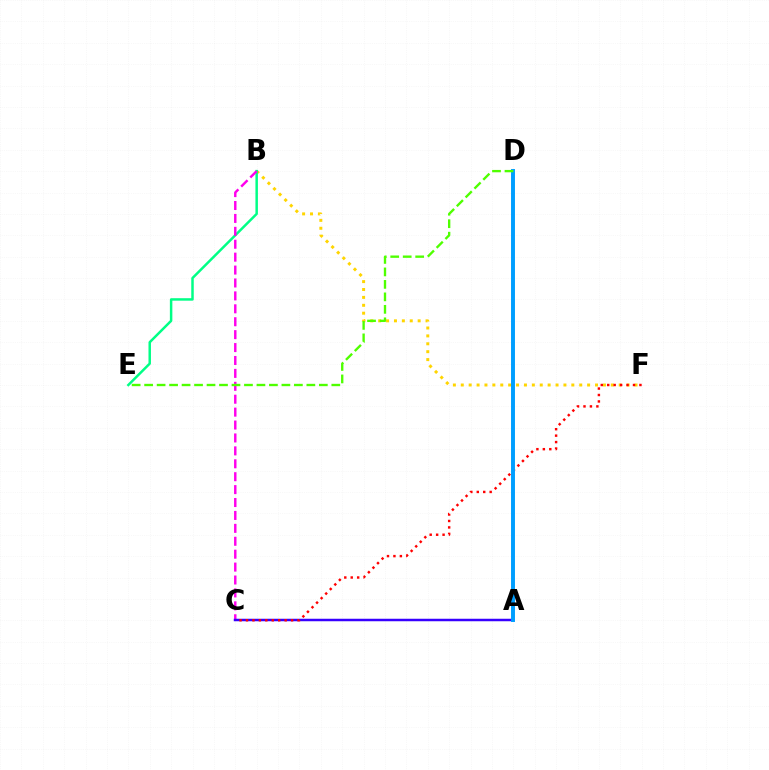{('B', 'F'): [{'color': '#ffd500', 'line_style': 'dotted', 'thickness': 2.15}], ('B', 'E'): [{'color': '#00ff86', 'line_style': 'solid', 'thickness': 1.79}], ('B', 'C'): [{'color': '#ff00ed', 'line_style': 'dashed', 'thickness': 1.75}], ('A', 'C'): [{'color': '#3700ff', 'line_style': 'solid', 'thickness': 1.8}], ('C', 'F'): [{'color': '#ff0000', 'line_style': 'dotted', 'thickness': 1.75}], ('A', 'D'): [{'color': '#009eff', 'line_style': 'solid', 'thickness': 2.83}], ('D', 'E'): [{'color': '#4fff00', 'line_style': 'dashed', 'thickness': 1.7}]}